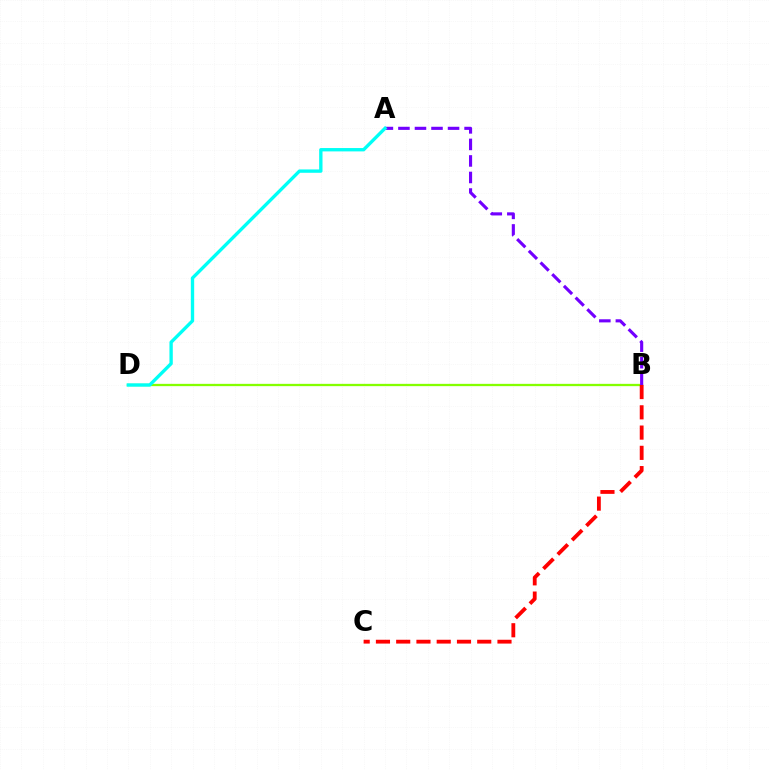{('B', 'D'): [{'color': '#84ff00', 'line_style': 'solid', 'thickness': 1.65}], ('A', 'B'): [{'color': '#7200ff', 'line_style': 'dashed', 'thickness': 2.25}], ('B', 'C'): [{'color': '#ff0000', 'line_style': 'dashed', 'thickness': 2.75}], ('A', 'D'): [{'color': '#00fff6', 'line_style': 'solid', 'thickness': 2.41}]}